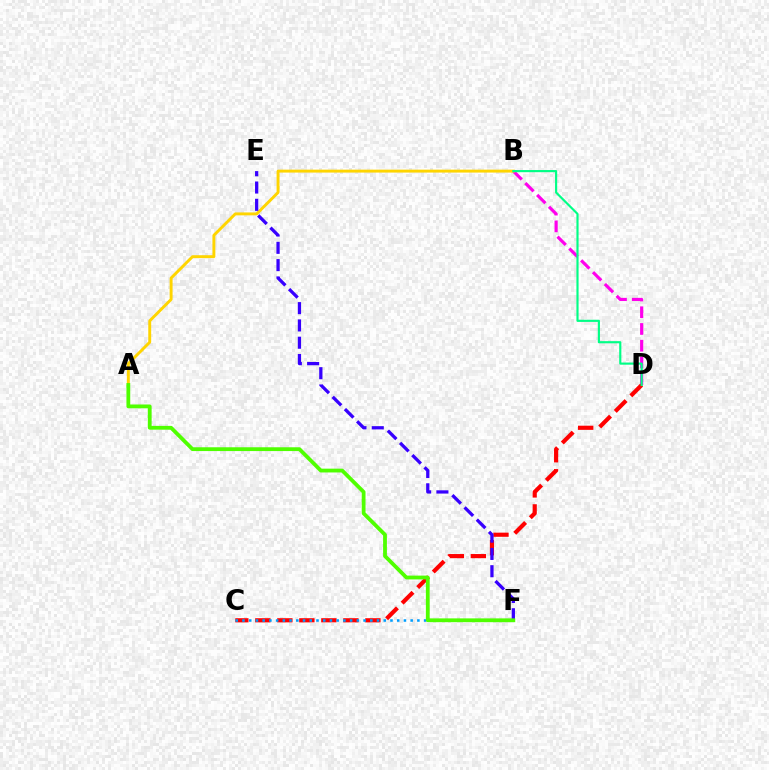{('B', 'D'): [{'color': '#ff00ed', 'line_style': 'dashed', 'thickness': 2.27}, {'color': '#00ff86', 'line_style': 'solid', 'thickness': 1.55}], ('C', 'D'): [{'color': '#ff0000', 'line_style': 'dashed', 'thickness': 2.99}], ('A', 'B'): [{'color': '#ffd500', 'line_style': 'solid', 'thickness': 2.1}], ('E', 'F'): [{'color': '#3700ff', 'line_style': 'dashed', 'thickness': 2.35}], ('C', 'F'): [{'color': '#009eff', 'line_style': 'dotted', 'thickness': 1.83}], ('A', 'F'): [{'color': '#4fff00', 'line_style': 'solid', 'thickness': 2.74}]}